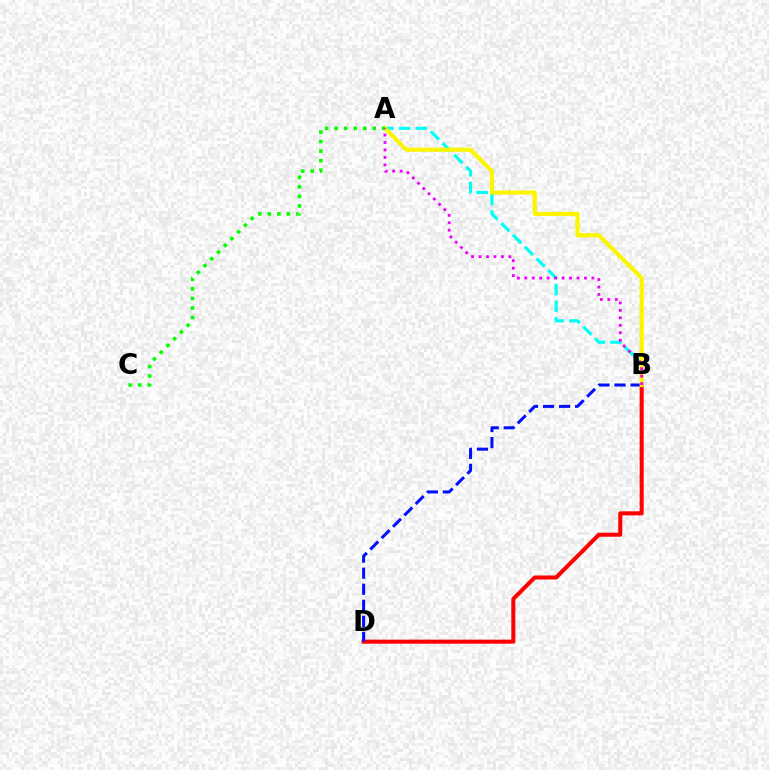{('A', 'B'): [{'color': '#00fff6', 'line_style': 'dashed', 'thickness': 2.27}, {'color': '#fcf500', 'line_style': 'solid', 'thickness': 3.0}, {'color': '#ee00ff', 'line_style': 'dotted', 'thickness': 2.03}], ('B', 'D'): [{'color': '#ff0000', 'line_style': 'solid', 'thickness': 2.91}, {'color': '#0010ff', 'line_style': 'dashed', 'thickness': 2.18}], ('A', 'C'): [{'color': '#08ff00', 'line_style': 'dotted', 'thickness': 2.59}]}